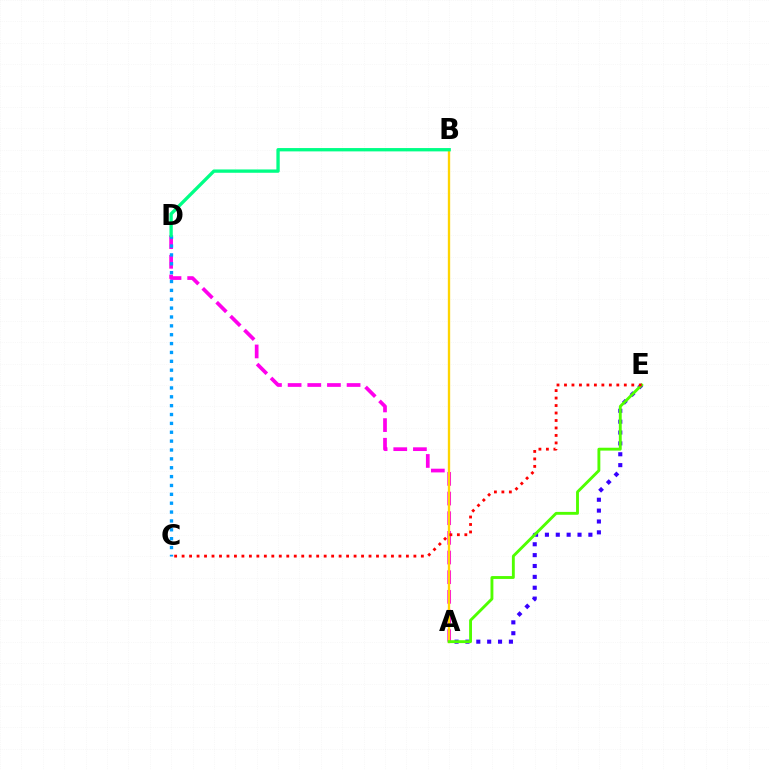{('A', 'D'): [{'color': '#ff00ed', 'line_style': 'dashed', 'thickness': 2.67}], ('A', 'E'): [{'color': '#3700ff', 'line_style': 'dotted', 'thickness': 2.95}, {'color': '#4fff00', 'line_style': 'solid', 'thickness': 2.07}], ('C', 'D'): [{'color': '#009eff', 'line_style': 'dotted', 'thickness': 2.41}], ('A', 'B'): [{'color': '#ffd500', 'line_style': 'solid', 'thickness': 1.69}], ('C', 'E'): [{'color': '#ff0000', 'line_style': 'dotted', 'thickness': 2.03}], ('B', 'D'): [{'color': '#00ff86', 'line_style': 'solid', 'thickness': 2.4}]}